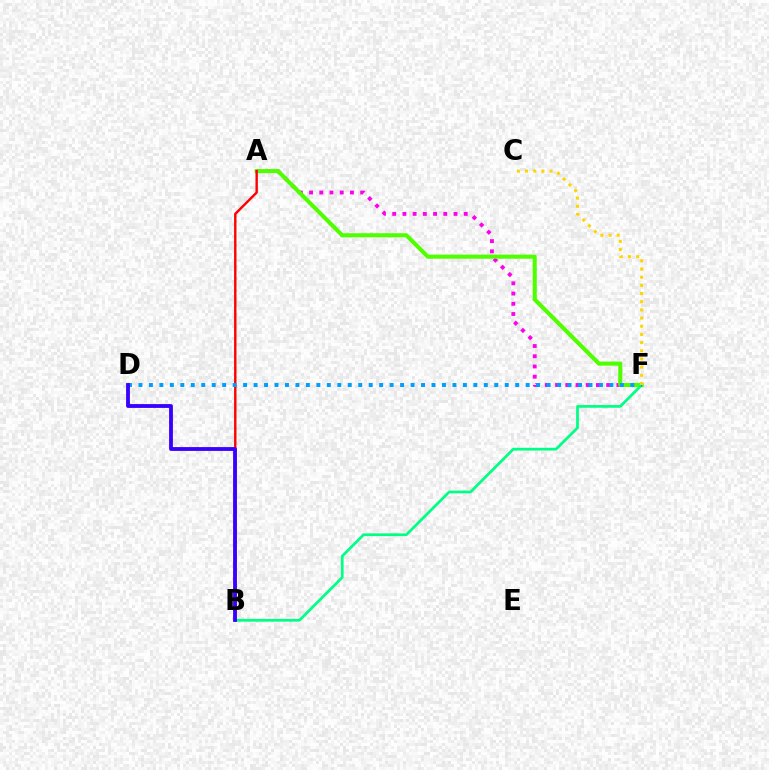{('A', 'F'): [{'color': '#ff00ed', 'line_style': 'dotted', 'thickness': 2.78}, {'color': '#4fff00', 'line_style': 'solid', 'thickness': 2.94}], ('A', 'B'): [{'color': '#ff0000', 'line_style': 'solid', 'thickness': 1.73}], ('B', 'F'): [{'color': '#00ff86', 'line_style': 'solid', 'thickness': 1.97}], ('D', 'F'): [{'color': '#009eff', 'line_style': 'dotted', 'thickness': 2.84}], ('B', 'D'): [{'color': '#3700ff', 'line_style': 'solid', 'thickness': 2.75}], ('C', 'F'): [{'color': '#ffd500', 'line_style': 'dotted', 'thickness': 2.22}]}